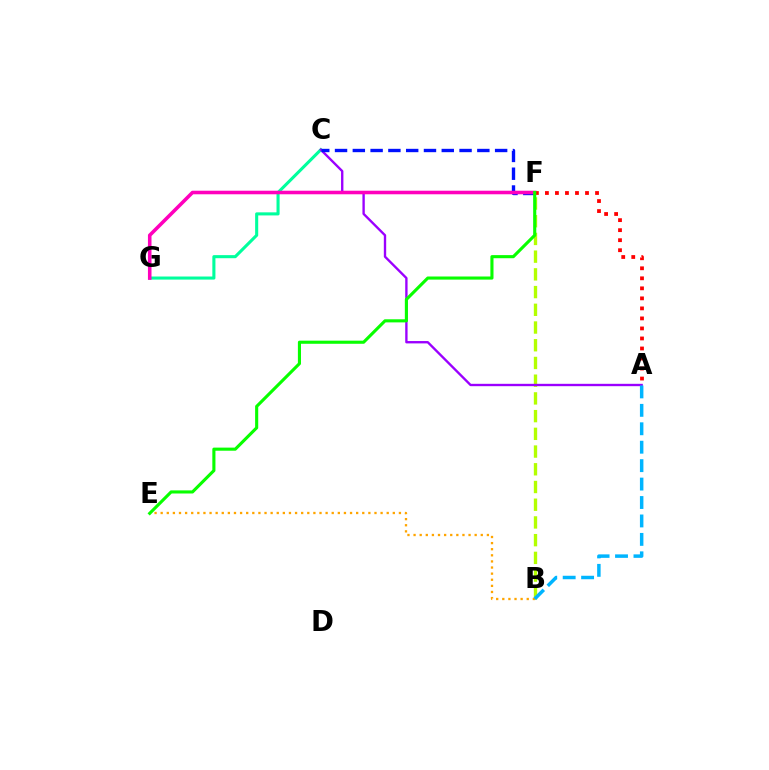{('B', 'F'): [{'color': '#b3ff00', 'line_style': 'dashed', 'thickness': 2.41}], ('B', 'E'): [{'color': '#ffa500', 'line_style': 'dotted', 'thickness': 1.66}], ('C', 'G'): [{'color': '#00ff9d', 'line_style': 'solid', 'thickness': 2.22}], ('A', 'C'): [{'color': '#9b00ff', 'line_style': 'solid', 'thickness': 1.7}], ('C', 'F'): [{'color': '#0010ff', 'line_style': 'dashed', 'thickness': 2.42}], ('F', 'G'): [{'color': '#ff00bd', 'line_style': 'solid', 'thickness': 2.57}], ('A', 'B'): [{'color': '#00b5ff', 'line_style': 'dashed', 'thickness': 2.5}], ('A', 'F'): [{'color': '#ff0000', 'line_style': 'dotted', 'thickness': 2.72}], ('E', 'F'): [{'color': '#08ff00', 'line_style': 'solid', 'thickness': 2.24}]}